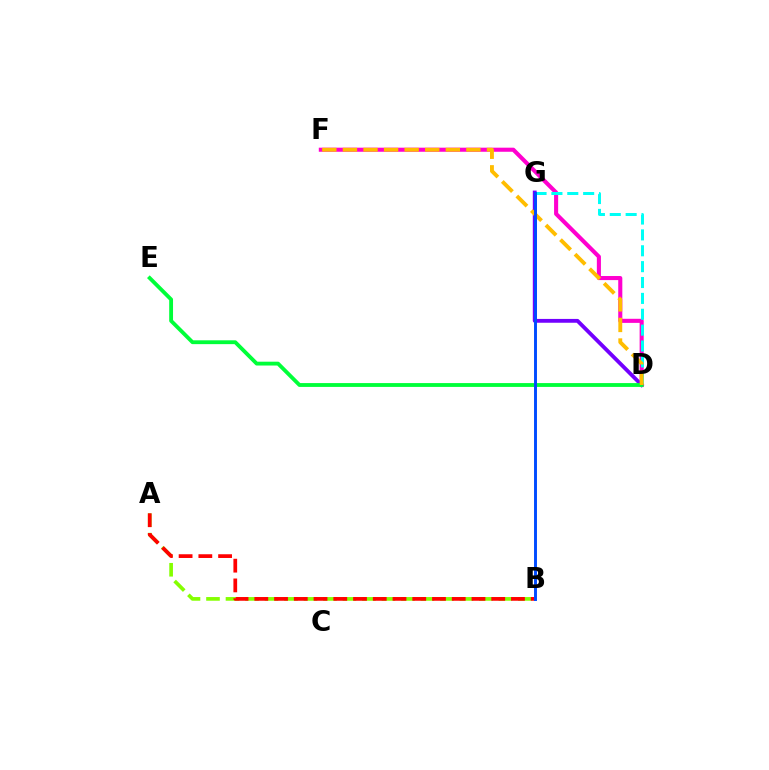{('A', 'B'): [{'color': '#84ff00', 'line_style': 'dashed', 'thickness': 2.65}, {'color': '#ff0000', 'line_style': 'dashed', 'thickness': 2.68}], ('D', 'G'): [{'color': '#7200ff', 'line_style': 'solid', 'thickness': 2.76}, {'color': '#00fff6', 'line_style': 'dashed', 'thickness': 2.16}], ('D', 'F'): [{'color': '#ff00cf', 'line_style': 'solid', 'thickness': 2.94}, {'color': '#ffbd00', 'line_style': 'dashed', 'thickness': 2.8}], ('D', 'E'): [{'color': '#00ff39', 'line_style': 'solid', 'thickness': 2.76}], ('B', 'G'): [{'color': '#004bff', 'line_style': 'solid', 'thickness': 2.11}]}